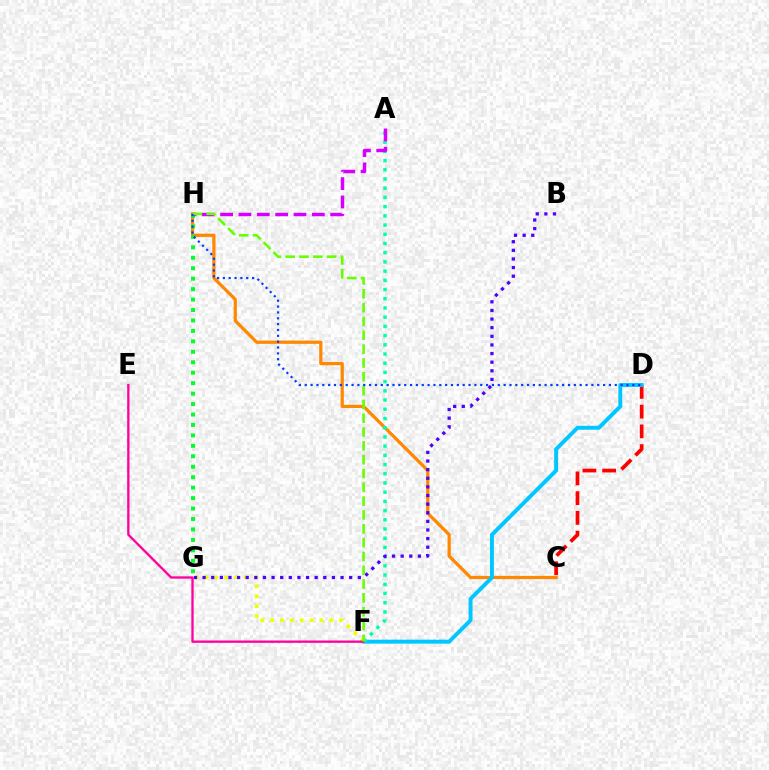{('C', 'D'): [{'color': '#ff0000', 'line_style': 'dashed', 'thickness': 2.68}], ('C', 'H'): [{'color': '#ff8800', 'line_style': 'solid', 'thickness': 2.32}], ('G', 'H'): [{'color': '#00ff27', 'line_style': 'dotted', 'thickness': 2.84}], ('D', 'F'): [{'color': '#00c7ff', 'line_style': 'solid', 'thickness': 2.83}], ('F', 'G'): [{'color': '#eeff00', 'line_style': 'dotted', 'thickness': 2.68}], ('A', 'F'): [{'color': '#00ffaf', 'line_style': 'dotted', 'thickness': 2.5}], ('B', 'G'): [{'color': '#4f00ff', 'line_style': 'dotted', 'thickness': 2.34}], ('A', 'H'): [{'color': '#d600ff', 'line_style': 'dashed', 'thickness': 2.49}], ('E', 'F'): [{'color': '#ff00a0', 'line_style': 'solid', 'thickness': 1.68}], ('F', 'H'): [{'color': '#66ff00', 'line_style': 'dashed', 'thickness': 1.88}], ('D', 'H'): [{'color': '#003fff', 'line_style': 'dotted', 'thickness': 1.59}]}